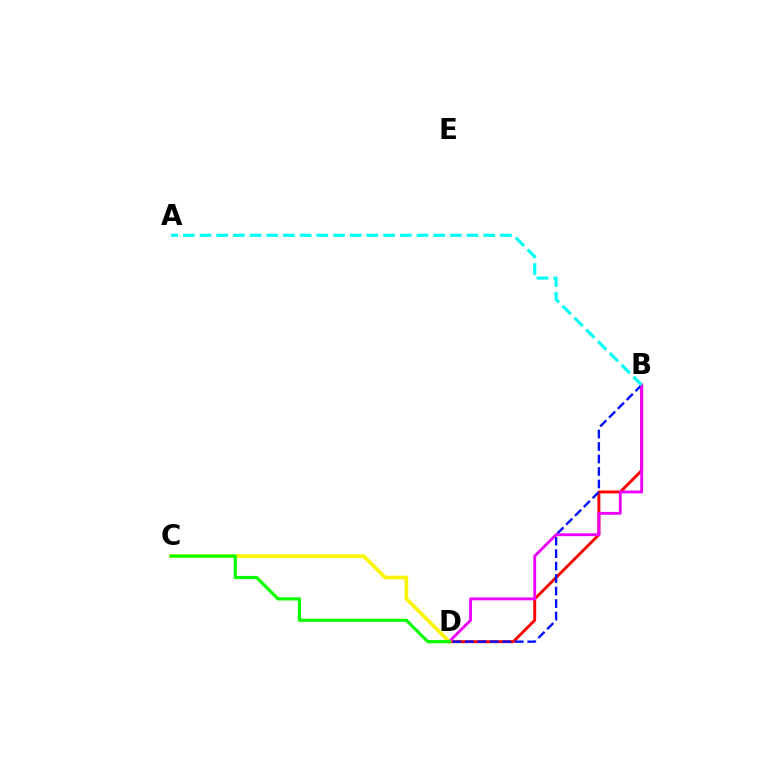{('B', 'D'): [{'color': '#ff0000', 'line_style': 'solid', 'thickness': 2.11}, {'color': '#0010ff', 'line_style': 'dashed', 'thickness': 1.7}, {'color': '#ee00ff', 'line_style': 'solid', 'thickness': 2.06}], ('C', 'D'): [{'color': '#fcf500', 'line_style': 'solid', 'thickness': 2.61}, {'color': '#08ff00', 'line_style': 'solid', 'thickness': 2.28}], ('A', 'B'): [{'color': '#00fff6', 'line_style': 'dashed', 'thickness': 2.27}]}